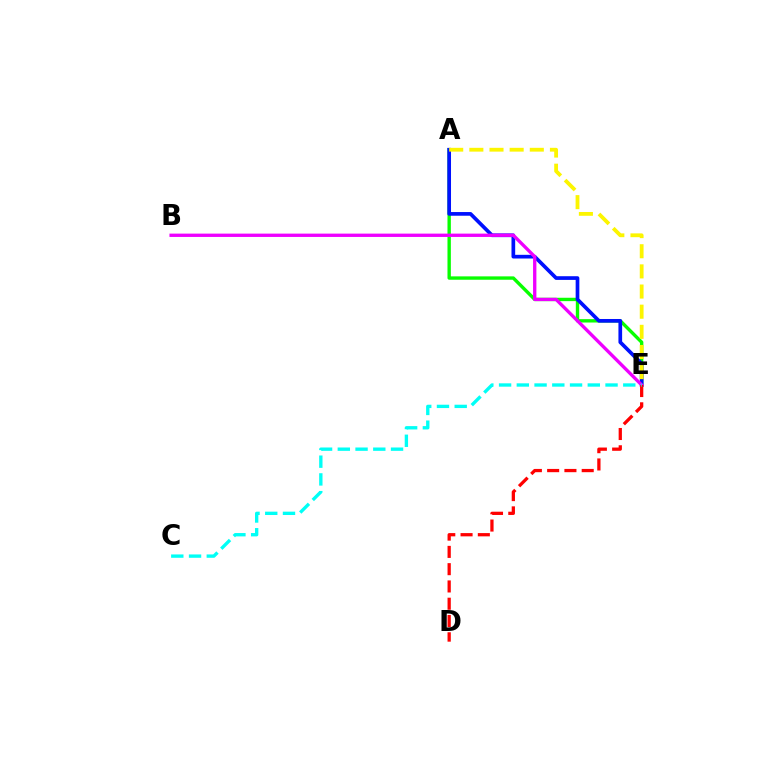{('A', 'E'): [{'color': '#08ff00', 'line_style': 'solid', 'thickness': 2.43}, {'color': '#0010ff', 'line_style': 'solid', 'thickness': 2.66}, {'color': '#fcf500', 'line_style': 'dashed', 'thickness': 2.74}], ('B', 'E'): [{'color': '#ee00ff', 'line_style': 'solid', 'thickness': 2.4}], ('D', 'E'): [{'color': '#ff0000', 'line_style': 'dashed', 'thickness': 2.35}], ('C', 'E'): [{'color': '#00fff6', 'line_style': 'dashed', 'thickness': 2.41}]}